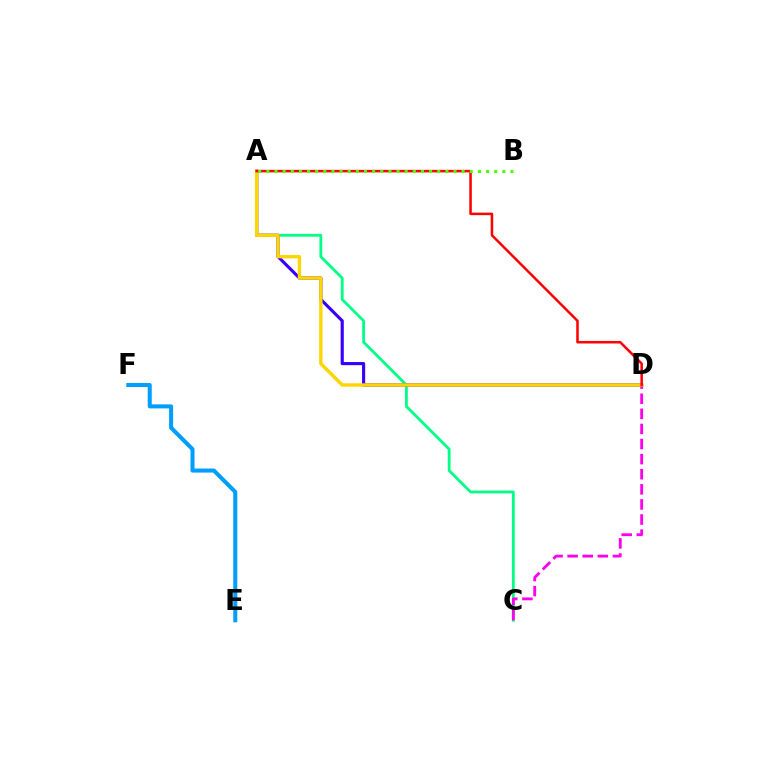{('A', 'C'): [{'color': '#00ff86', 'line_style': 'solid', 'thickness': 2.02}], ('C', 'D'): [{'color': '#ff00ed', 'line_style': 'dashed', 'thickness': 2.05}], ('E', 'F'): [{'color': '#009eff', 'line_style': 'solid', 'thickness': 2.9}], ('A', 'D'): [{'color': '#3700ff', 'line_style': 'solid', 'thickness': 2.26}, {'color': '#ffd500', 'line_style': 'solid', 'thickness': 2.44}, {'color': '#ff0000', 'line_style': 'solid', 'thickness': 1.82}], ('A', 'B'): [{'color': '#4fff00', 'line_style': 'dotted', 'thickness': 2.21}]}